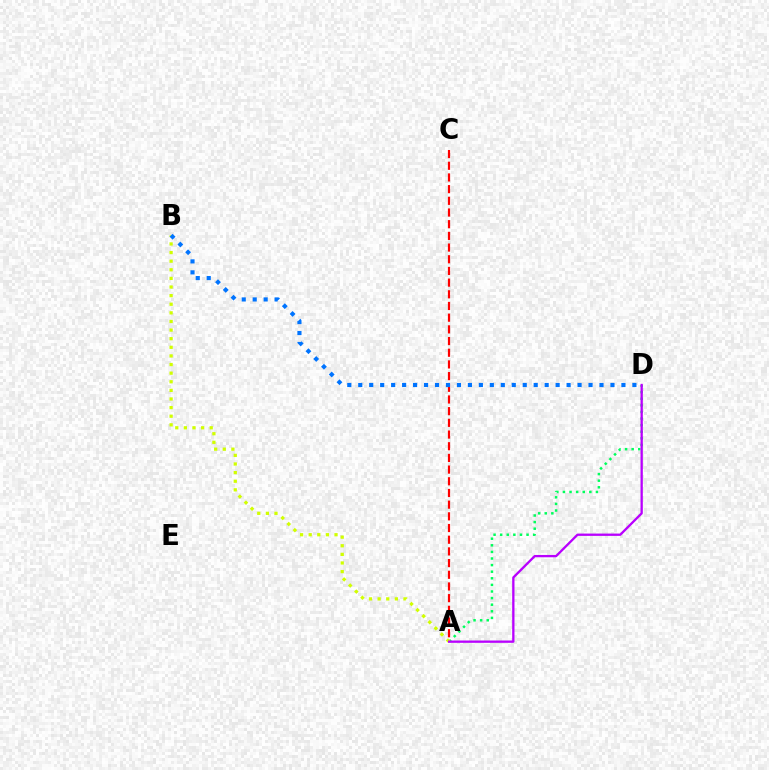{('A', 'C'): [{'color': '#ff0000', 'line_style': 'dashed', 'thickness': 1.59}], ('A', 'D'): [{'color': '#00ff5c', 'line_style': 'dotted', 'thickness': 1.79}, {'color': '#b900ff', 'line_style': 'solid', 'thickness': 1.66}], ('A', 'B'): [{'color': '#d1ff00', 'line_style': 'dotted', 'thickness': 2.34}], ('B', 'D'): [{'color': '#0074ff', 'line_style': 'dotted', 'thickness': 2.98}]}